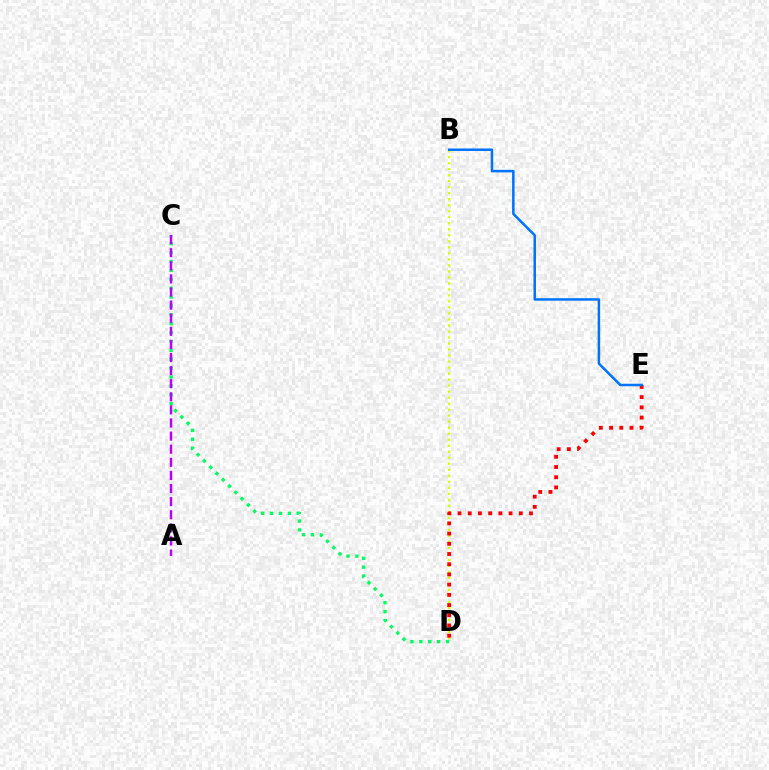{('B', 'D'): [{'color': '#d1ff00', 'line_style': 'dotted', 'thickness': 1.63}], ('C', 'D'): [{'color': '#00ff5c', 'line_style': 'dotted', 'thickness': 2.42}], ('A', 'C'): [{'color': '#b900ff', 'line_style': 'dashed', 'thickness': 1.78}], ('D', 'E'): [{'color': '#ff0000', 'line_style': 'dotted', 'thickness': 2.77}], ('B', 'E'): [{'color': '#0074ff', 'line_style': 'solid', 'thickness': 1.81}]}